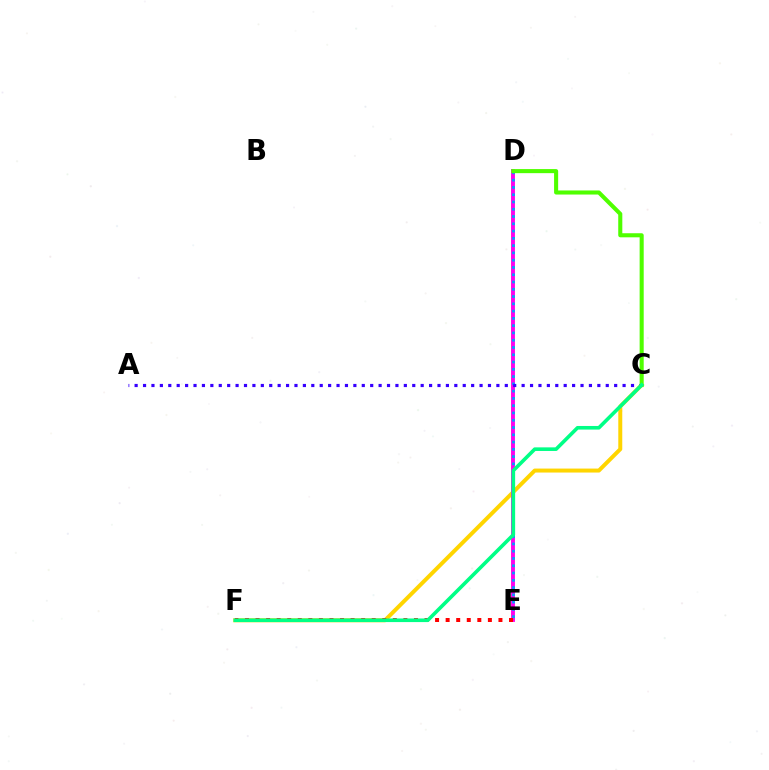{('C', 'F'): [{'color': '#ffd500', 'line_style': 'solid', 'thickness': 2.86}, {'color': '#00ff86', 'line_style': 'solid', 'thickness': 2.6}], ('D', 'E'): [{'color': '#ff00ed', 'line_style': 'solid', 'thickness': 2.8}, {'color': '#009eff', 'line_style': 'dotted', 'thickness': 1.98}], ('A', 'C'): [{'color': '#3700ff', 'line_style': 'dotted', 'thickness': 2.29}], ('E', 'F'): [{'color': '#ff0000', 'line_style': 'dotted', 'thickness': 2.87}], ('C', 'D'): [{'color': '#4fff00', 'line_style': 'solid', 'thickness': 2.94}]}